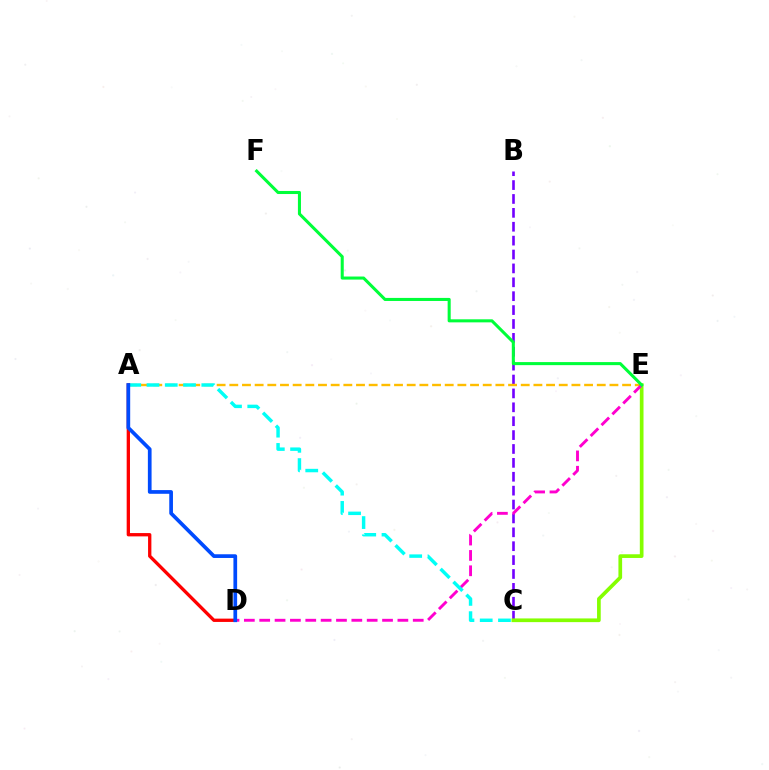{('B', 'C'): [{'color': '#7200ff', 'line_style': 'dashed', 'thickness': 1.89}], ('A', 'E'): [{'color': '#ffbd00', 'line_style': 'dashed', 'thickness': 1.72}], ('C', 'E'): [{'color': '#84ff00', 'line_style': 'solid', 'thickness': 2.66}], ('D', 'E'): [{'color': '#ff00cf', 'line_style': 'dashed', 'thickness': 2.09}], ('A', 'C'): [{'color': '#00fff6', 'line_style': 'dashed', 'thickness': 2.48}], ('A', 'D'): [{'color': '#ff0000', 'line_style': 'solid', 'thickness': 2.39}, {'color': '#004bff', 'line_style': 'solid', 'thickness': 2.66}], ('E', 'F'): [{'color': '#00ff39', 'line_style': 'solid', 'thickness': 2.2}]}